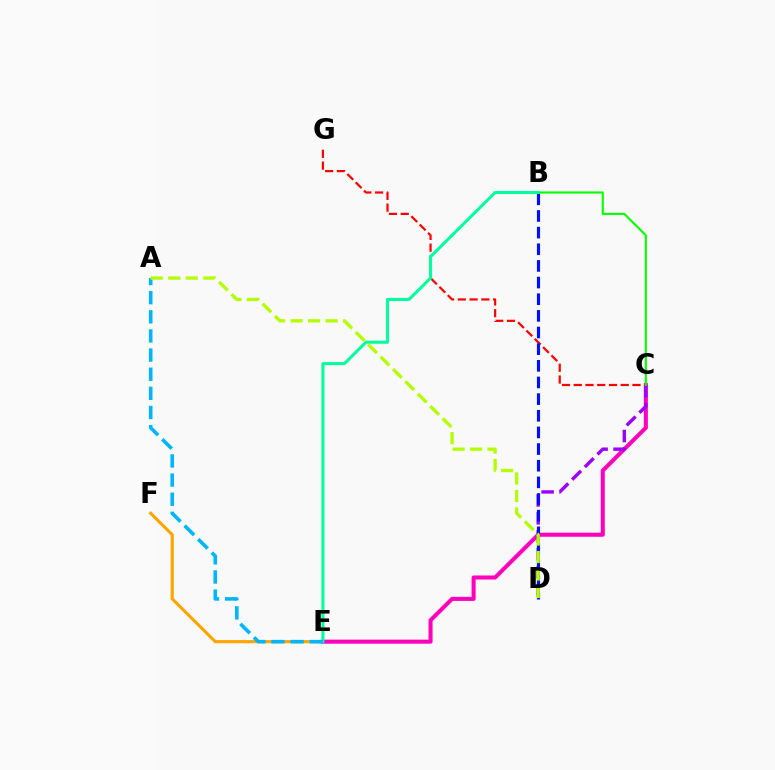{('E', 'F'): [{'color': '#ffa500', 'line_style': 'solid', 'thickness': 2.26}], ('C', 'E'): [{'color': '#ff00bd', 'line_style': 'solid', 'thickness': 2.92}], ('C', 'G'): [{'color': '#ff0000', 'line_style': 'dashed', 'thickness': 1.6}], ('C', 'D'): [{'color': '#9b00ff', 'line_style': 'dashed', 'thickness': 2.43}], ('B', 'C'): [{'color': '#08ff00', 'line_style': 'solid', 'thickness': 1.53}], ('B', 'D'): [{'color': '#0010ff', 'line_style': 'dashed', 'thickness': 2.26}], ('B', 'E'): [{'color': '#00ff9d', 'line_style': 'solid', 'thickness': 2.2}], ('A', 'E'): [{'color': '#00b5ff', 'line_style': 'dashed', 'thickness': 2.6}], ('A', 'D'): [{'color': '#b3ff00', 'line_style': 'dashed', 'thickness': 2.38}]}